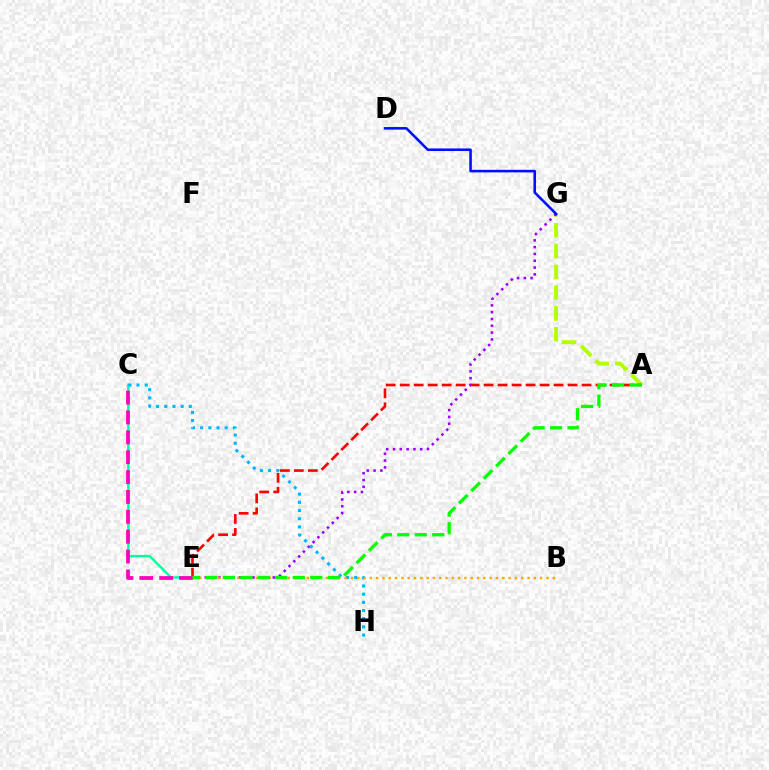{('A', 'G'): [{'color': '#b3ff00', 'line_style': 'dashed', 'thickness': 2.83}], ('A', 'E'): [{'color': '#ff0000', 'line_style': 'dashed', 'thickness': 1.9}, {'color': '#08ff00', 'line_style': 'dashed', 'thickness': 2.37}], ('E', 'G'): [{'color': '#9b00ff', 'line_style': 'dotted', 'thickness': 1.85}], ('C', 'E'): [{'color': '#00ff9d', 'line_style': 'solid', 'thickness': 1.73}, {'color': '#ff00bd', 'line_style': 'dashed', 'thickness': 2.7}], ('C', 'H'): [{'color': '#00b5ff', 'line_style': 'dotted', 'thickness': 2.22}], ('D', 'G'): [{'color': '#0010ff', 'line_style': 'solid', 'thickness': 1.86}], ('B', 'E'): [{'color': '#ffa500', 'line_style': 'dotted', 'thickness': 1.71}]}